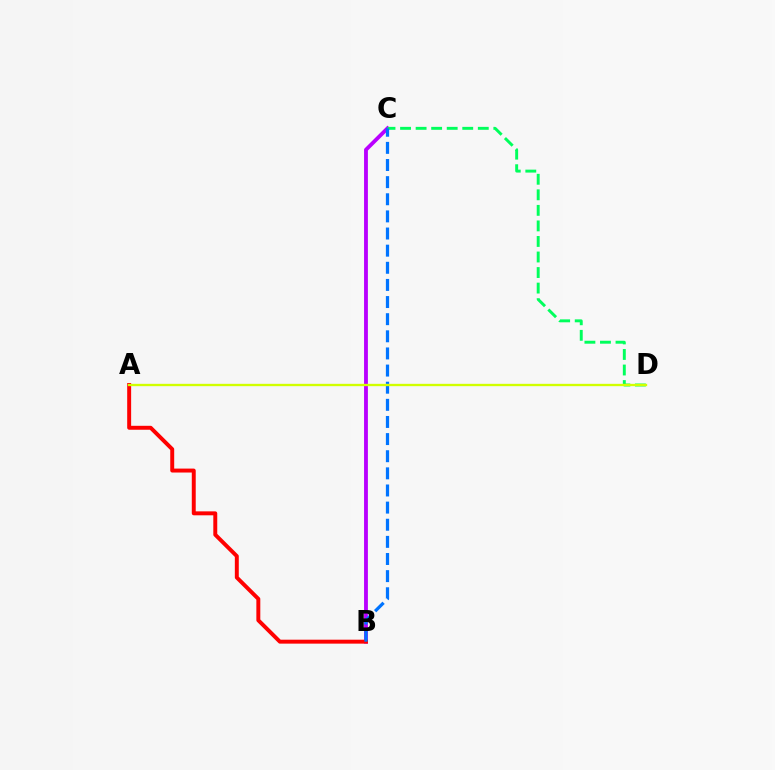{('B', 'C'): [{'color': '#b900ff', 'line_style': 'solid', 'thickness': 2.76}, {'color': '#0074ff', 'line_style': 'dashed', 'thickness': 2.33}], ('C', 'D'): [{'color': '#00ff5c', 'line_style': 'dashed', 'thickness': 2.11}], ('A', 'B'): [{'color': '#ff0000', 'line_style': 'solid', 'thickness': 2.84}], ('A', 'D'): [{'color': '#d1ff00', 'line_style': 'solid', 'thickness': 1.68}]}